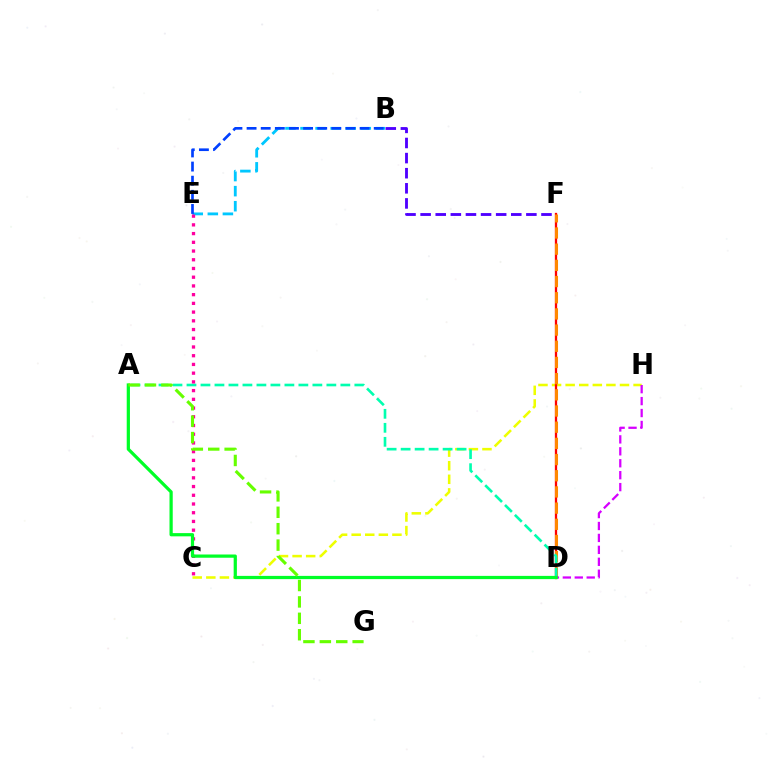{('B', 'F'): [{'color': '#4f00ff', 'line_style': 'dashed', 'thickness': 2.05}], ('C', 'H'): [{'color': '#eeff00', 'line_style': 'dashed', 'thickness': 1.85}], ('B', 'E'): [{'color': '#00c7ff', 'line_style': 'dashed', 'thickness': 2.05}, {'color': '#003fff', 'line_style': 'dashed', 'thickness': 1.92}], ('D', 'F'): [{'color': '#ff0000', 'line_style': 'solid', 'thickness': 1.65}, {'color': '#ff8800', 'line_style': 'dashed', 'thickness': 2.2}], ('A', 'D'): [{'color': '#00ffaf', 'line_style': 'dashed', 'thickness': 1.9}, {'color': '#00ff27', 'line_style': 'solid', 'thickness': 2.32}], ('C', 'E'): [{'color': '#ff00a0', 'line_style': 'dotted', 'thickness': 2.37}], ('D', 'H'): [{'color': '#d600ff', 'line_style': 'dashed', 'thickness': 1.62}], ('A', 'G'): [{'color': '#66ff00', 'line_style': 'dashed', 'thickness': 2.23}]}